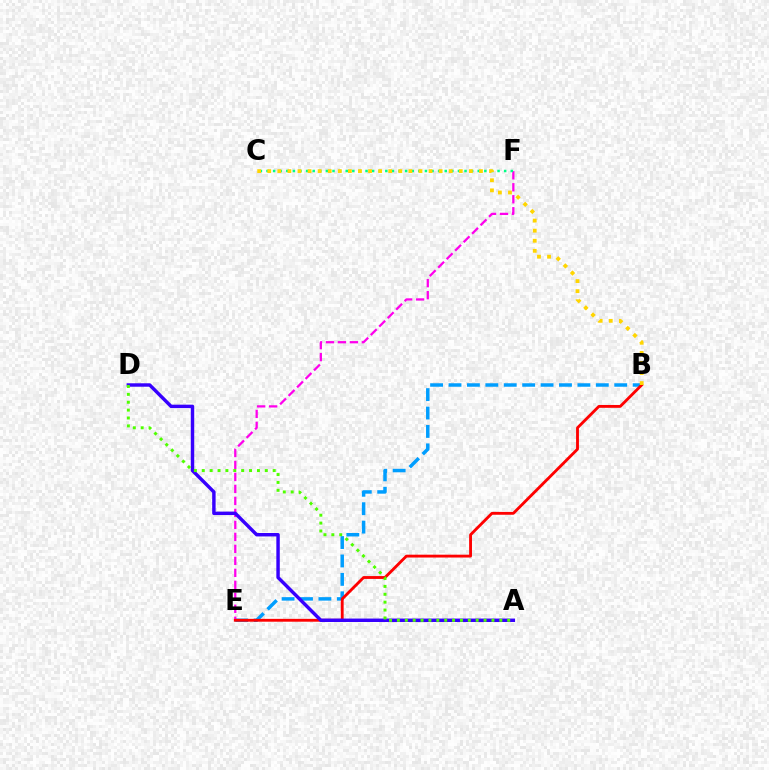{('B', 'E'): [{'color': '#009eff', 'line_style': 'dashed', 'thickness': 2.5}, {'color': '#ff0000', 'line_style': 'solid', 'thickness': 2.05}], ('E', 'F'): [{'color': '#ff00ed', 'line_style': 'dashed', 'thickness': 1.63}], ('A', 'D'): [{'color': '#3700ff', 'line_style': 'solid', 'thickness': 2.47}, {'color': '#4fff00', 'line_style': 'dotted', 'thickness': 2.14}], ('C', 'F'): [{'color': '#00ff86', 'line_style': 'dotted', 'thickness': 1.79}], ('B', 'C'): [{'color': '#ffd500', 'line_style': 'dotted', 'thickness': 2.74}]}